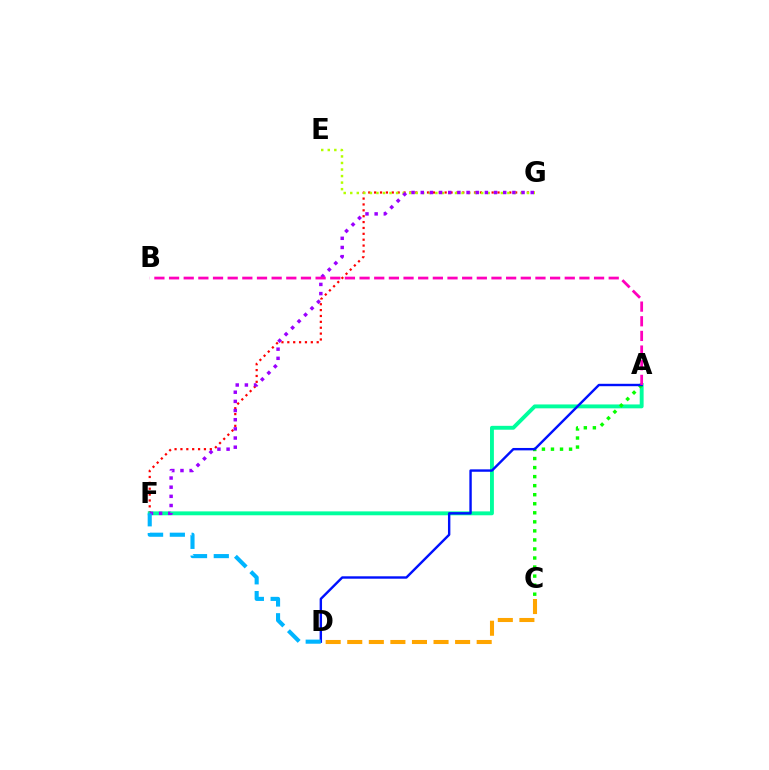{('F', 'G'): [{'color': '#ff0000', 'line_style': 'dotted', 'thickness': 1.6}, {'color': '#9b00ff', 'line_style': 'dotted', 'thickness': 2.49}], ('A', 'F'): [{'color': '#00ff9d', 'line_style': 'solid', 'thickness': 2.8}], ('C', 'D'): [{'color': '#ffa500', 'line_style': 'dashed', 'thickness': 2.93}], ('E', 'G'): [{'color': '#b3ff00', 'line_style': 'dotted', 'thickness': 1.78}], ('A', 'C'): [{'color': '#08ff00', 'line_style': 'dotted', 'thickness': 2.46}], ('A', 'D'): [{'color': '#0010ff', 'line_style': 'solid', 'thickness': 1.73}], ('D', 'F'): [{'color': '#00b5ff', 'line_style': 'dashed', 'thickness': 2.96}], ('A', 'B'): [{'color': '#ff00bd', 'line_style': 'dashed', 'thickness': 1.99}]}